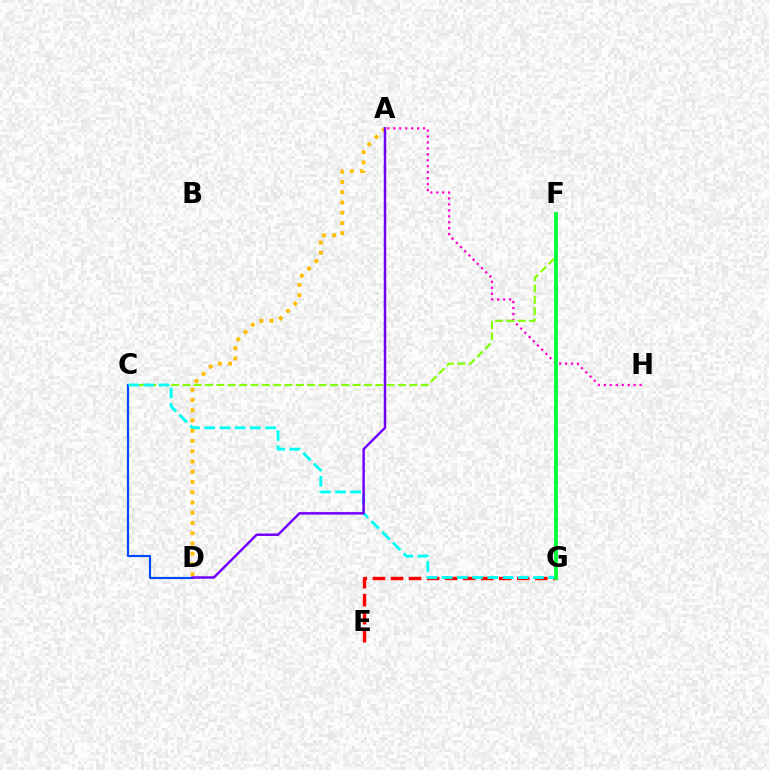{('E', 'G'): [{'color': '#ff0000', 'line_style': 'dashed', 'thickness': 2.45}], ('A', 'H'): [{'color': '#ff00cf', 'line_style': 'dotted', 'thickness': 1.62}], ('C', 'F'): [{'color': '#84ff00', 'line_style': 'dashed', 'thickness': 1.54}], ('C', 'D'): [{'color': '#004bff', 'line_style': 'solid', 'thickness': 1.57}], ('C', 'G'): [{'color': '#00fff6', 'line_style': 'dashed', 'thickness': 2.06}], ('F', 'G'): [{'color': '#00ff39', 'line_style': 'solid', 'thickness': 2.71}], ('A', 'D'): [{'color': '#ffbd00', 'line_style': 'dotted', 'thickness': 2.78}, {'color': '#7200ff', 'line_style': 'solid', 'thickness': 1.77}]}